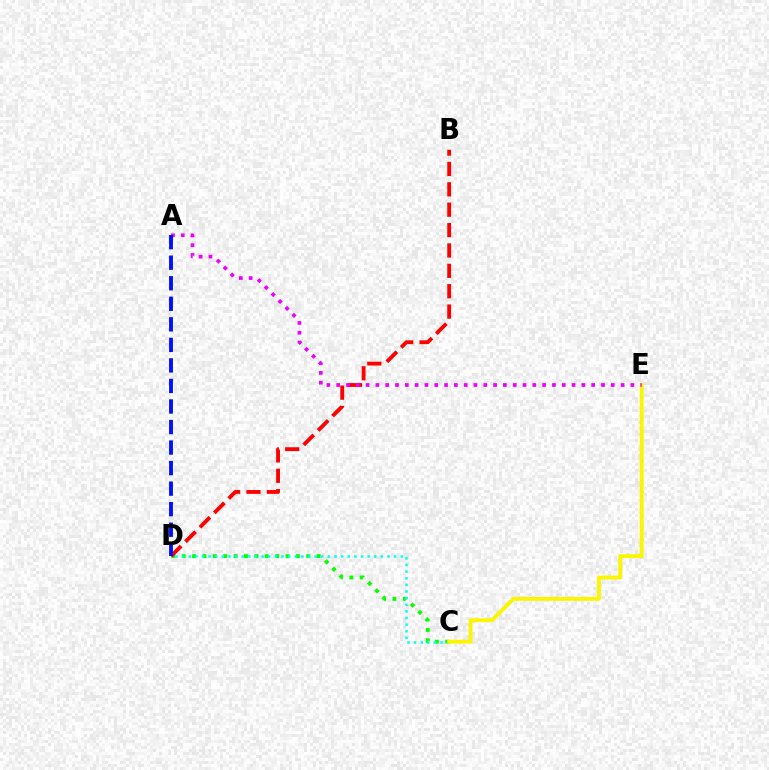{('C', 'D'): [{'color': '#08ff00', 'line_style': 'dotted', 'thickness': 2.82}, {'color': '#00fff6', 'line_style': 'dotted', 'thickness': 1.8}], ('C', 'E'): [{'color': '#fcf500', 'line_style': 'solid', 'thickness': 2.8}], ('B', 'D'): [{'color': '#ff0000', 'line_style': 'dashed', 'thickness': 2.77}], ('A', 'E'): [{'color': '#ee00ff', 'line_style': 'dotted', 'thickness': 2.66}], ('A', 'D'): [{'color': '#0010ff', 'line_style': 'dashed', 'thickness': 2.79}]}